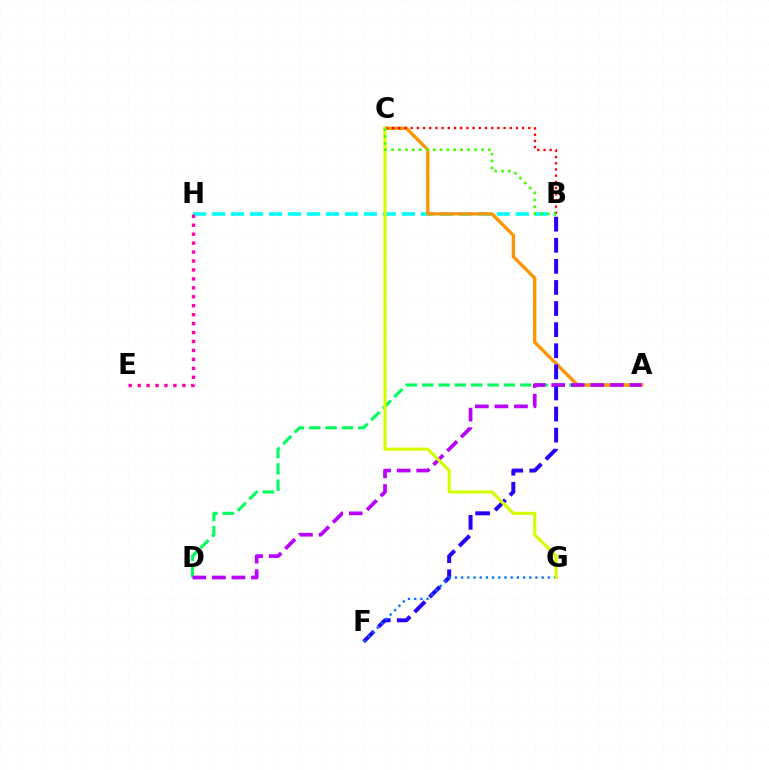{('A', 'D'): [{'color': '#00ff5c', 'line_style': 'dashed', 'thickness': 2.22}, {'color': '#b900ff', 'line_style': 'dashed', 'thickness': 2.66}], ('B', 'H'): [{'color': '#00fff6', 'line_style': 'dashed', 'thickness': 2.58}], ('A', 'C'): [{'color': '#ff9400', 'line_style': 'solid', 'thickness': 2.38}], ('B', 'F'): [{'color': '#2500ff', 'line_style': 'dashed', 'thickness': 2.87}], ('B', 'C'): [{'color': '#ff0000', 'line_style': 'dotted', 'thickness': 1.68}, {'color': '#3dff00', 'line_style': 'dotted', 'thickness': 1.88}], ('E', 'H'): [{'color': '#ff00ac', 'line_style': 'dotted', 'thickness': 2.43}], ('F', 'G'): [{'color': '#0074ff', 'line_style': 'dotted', 'thickness': 1.68}], ('C', 'G'): [{'color': '#d1ff00', 'line_style': 'solid', 'thickness': 2.25}]}